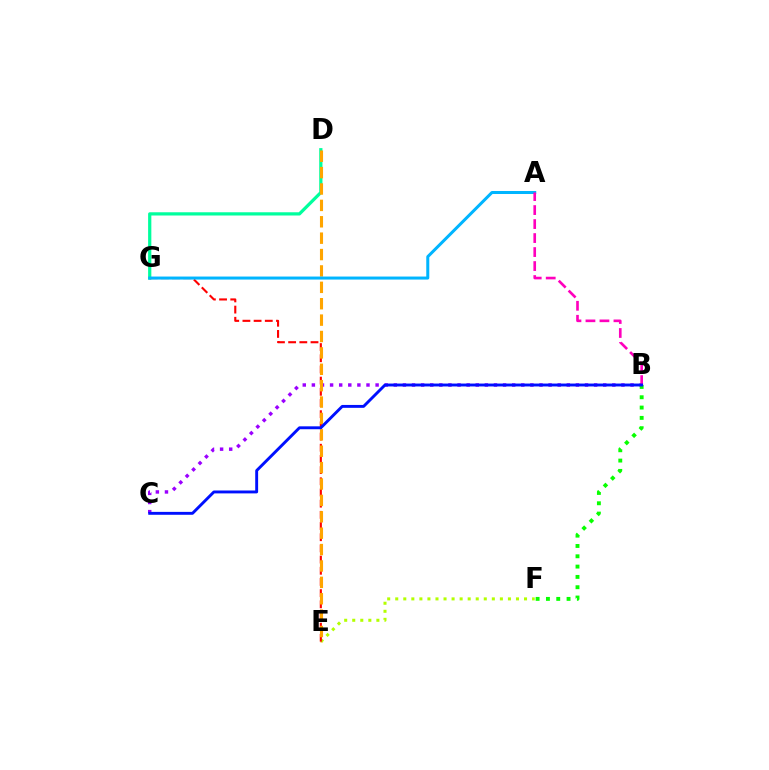{('D', 'G'): [{'color': '#00ff9d', 'line_style': 'solid', 'thickness': 2.33}], ('E', 'F'): [{'color': '#b3ff00', 'line_style': 'dotted', 'thickness': 2.19}], ('E', 'G'): [{'color': '#ff0000', 'line_style': 'dashed', 'thickness': 1.52}], ('B', 'C'): [{'color': '#9b00ff', 'line_style': 'dotted', 'thickness': 2.47}, {'color': '#0010ff', 'line_style': 'solid', 'thickness': 2.09}], ('B', 'F'): [{'color': '#08ff00', 'line_style': 'dotted', 'thickness': 2.8}], ('D', 'E'): [{'color': '#ffa500', 'line_style': 'dashed', 'thickness': 2.23}], ('A', 'G'): [{'color': '#00b5ff', 'line_style': 'solid', 'thickness': 2.17}], ('A', 'B'): [{'color': '#ff00bd', 'line_style': 'dashed', 'thickness': 1.9}]}